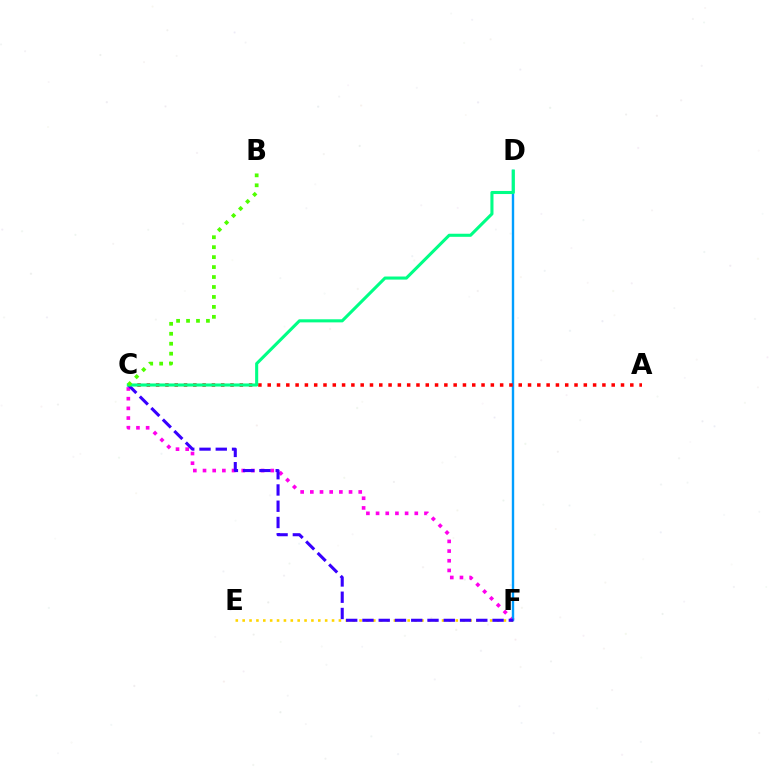{('C', 'F'): [{'color': '#ff00ed', 'line_style': 'dotted', 'thickness': 2.63}, {'color': '#3700ff', 'line_style': 'dashed', 'thickness': 2.21}], ('D', 'F'): [{'color': '#009eff', 'line_style': 'solid', 'thickness': 1.72}], ('A', 'C'): [{'color': '#ff0000', 'line_style': 'dotted', 'thickness': 2.53}], ('E', 'F'): [{'color': '#ffd500', 'line_style': 'dotted', 'thickness': 1.87}], ('C', 'D'): [{'color': '#00ff86', 'line_style': 'solid', 'thickness': 2.22}], ('B', 'C'): [{'color': '#4fff00', 'line_style': 'dotted', 'thickness': 2.7}]}